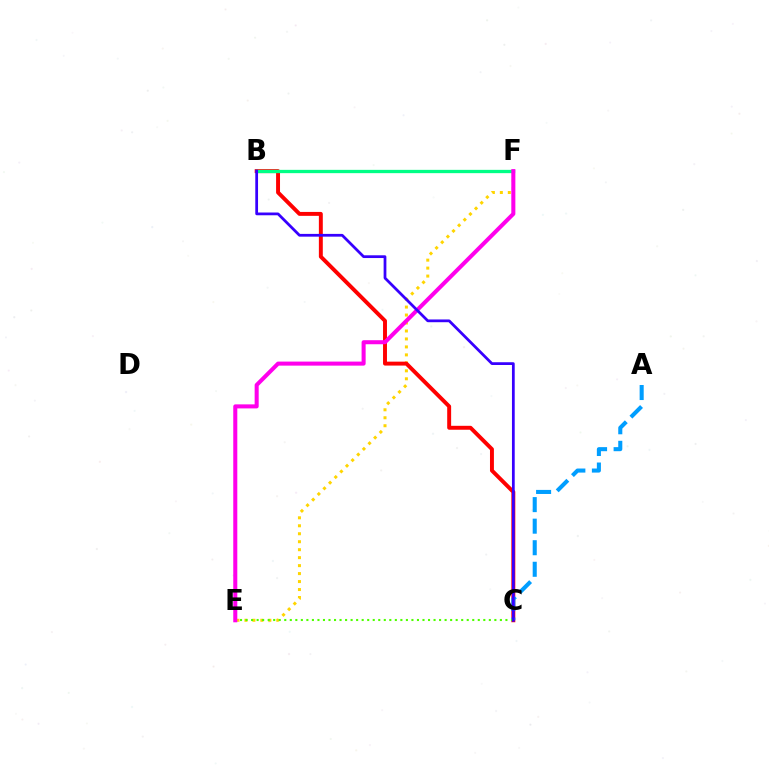{('E', 'F'): [{'color': '#ffd500', 'line_style': 'dotted', 'thickness': 2.17}, {'color': '#ff00ed', 'line_style': 'solid', 'thickness': 2.91}], ('B', 'C'): [{'color': '#ff0000', 'line_style': 'solid', 'thickness': 2.83}, {'color': '#3700ff', 'line_style': 'solid', 'thickness': 1.98}], ('A', 'C'): [{'color': '#009eff', 'line_style': 'dashed', 'thickness': 2.93}], ('B', 'F'): [{'color': '#00ff86', 'line_style': 'solid', 'thickness': 2.37}], ('C', 'E'): [{'color': '#4fff00', 'line_style': 'dotted', 'thickness': 1.5}]}